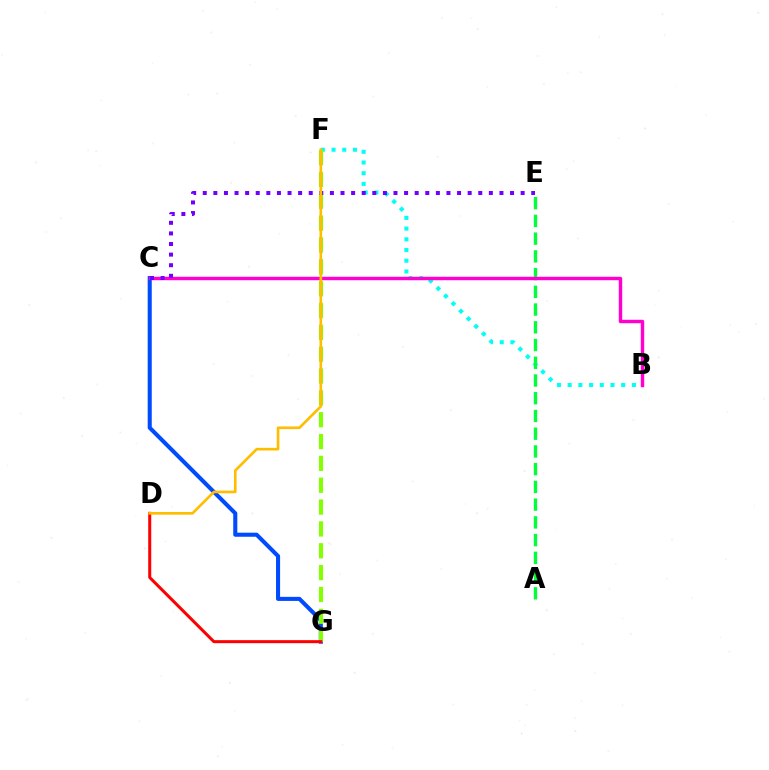{('B', 'F'): [{'color': '#00fff6', 'line_style': 'dotted', 'thickness': 2.91}], ('A', 'E'): [{'color': '#00ff39', 'line_style': 'dashed', 'thickness': 2.41}], ('C', 'G'): [{'color': '#004bff', 'line_style': 'solid', 'thickness': 2.93}], ('F', 'G'): [{'color': '#84ff00', 'line_style': 'dashed', 'thickness': 2.97}], ('B', 'C'): [{'color': '#ff00cf', 'line_style': 'solid', 'thickness': 2.47}], ('C', 'E'): [{'color': '#7200ff', 'line_style': 'dotted', 'thickness': 2.88}], ('D', 'G'): [{'color': '#ff0000', 'line_style': 'solid', 'thickness': 2.18}], ('D', 'F'): [{'color': '#ffbd00', 'line_style': 'solid', 'thickness': 1.9}]}